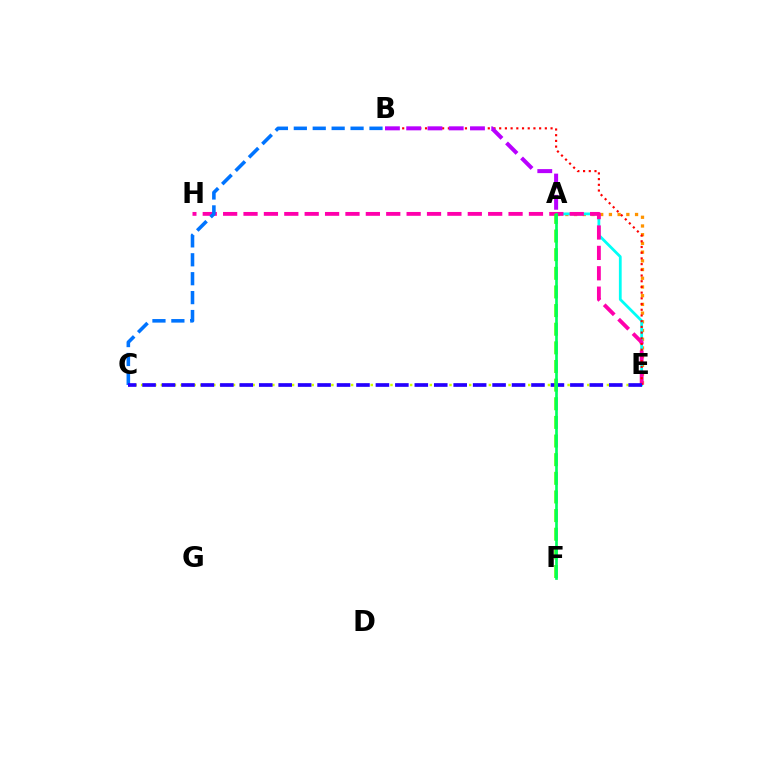{('A', 'E'): [{'color': '#ff9400', 'line_style': 'dotted', 'thickness': 2.37}, {'color': '#00fff6', 'line_style': 'solid', 'thickness': 2.0}], ('E', 'H'): [{'color': '#ff00ac', 'line_style': 'dashed', 'thickness': 2.77}], ('B', 'E'): [{'color': '#ff0000', 'line_style': 'dotted', 'thickness': 1.55}], ('A', 'B'): [{'color': '#b900ff', 'line_style': 'dashed', 'thickness': 2.89}], ('C', 'E'): [{'color': '#d1ff00', 'line_style': 'dotted', 'thickness': 1.78}, {'color': '#2500ff', 'line_style': 'dashed', 'thickness': 2.64}], ('B', 'C'): [{'color': '#0074ff', 'line_style': 'dashed', 'thickness': 2.57}], ('A', 'F'): [{'color': '#3dff00', 'line_style': 'dashed', 'thickness': 2.53}, {'color': '#00ff5c', 'line_style': 'solid', 'thickness': 1.93}]}